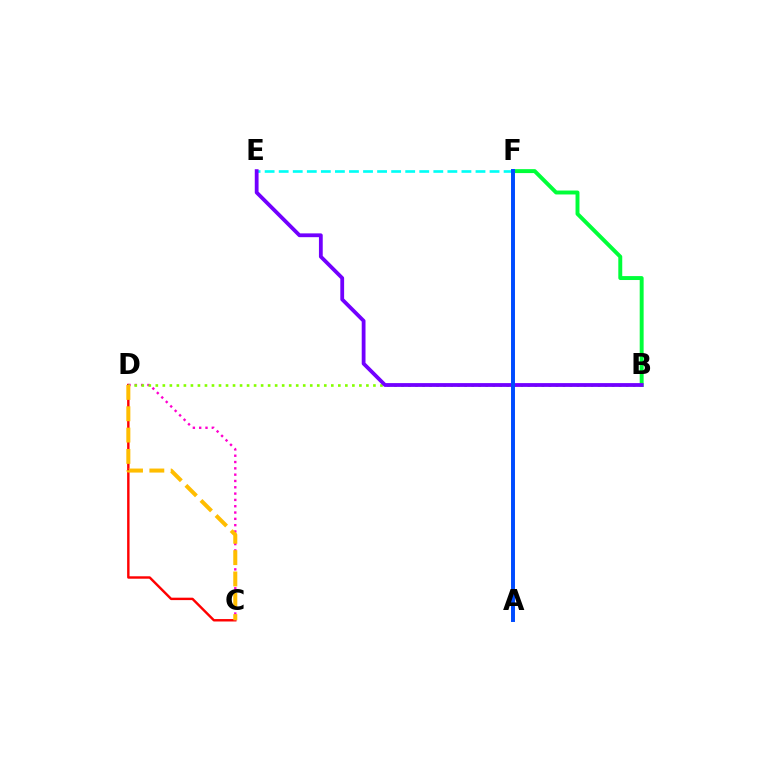{('B', 'F'): [{'color': '#00ff39', 'line_style': 'solid', 'thickness': 2.83}], ('C', 'D'): [{'color': '#ff0000', 'line_style': 'solid', 'thickness': 1.74}, {'color': '#ff00cf', 'line_style': 'dotted', 'thickness': 1.72}, {'color': '#ffbd00', 'line_style': 'dashed', 'thickness': 2.9}], ('E', 'F'): [{'color': '#00fff6', 'line_style': 'dashed', 'thickness': 1.91}], ('B', 'D'): [{'color': '#84ff00', 'line_style': 'dotted', 'thickness': 1.91}], ('B', 'E'): [{'color': '#7200ff', 'line_style': 'solid', 'thickness': 2.73}], ('A', 'F'): [{'color': '#004bff', 'line_style': 'solid', 'thickness': 2.84}]}